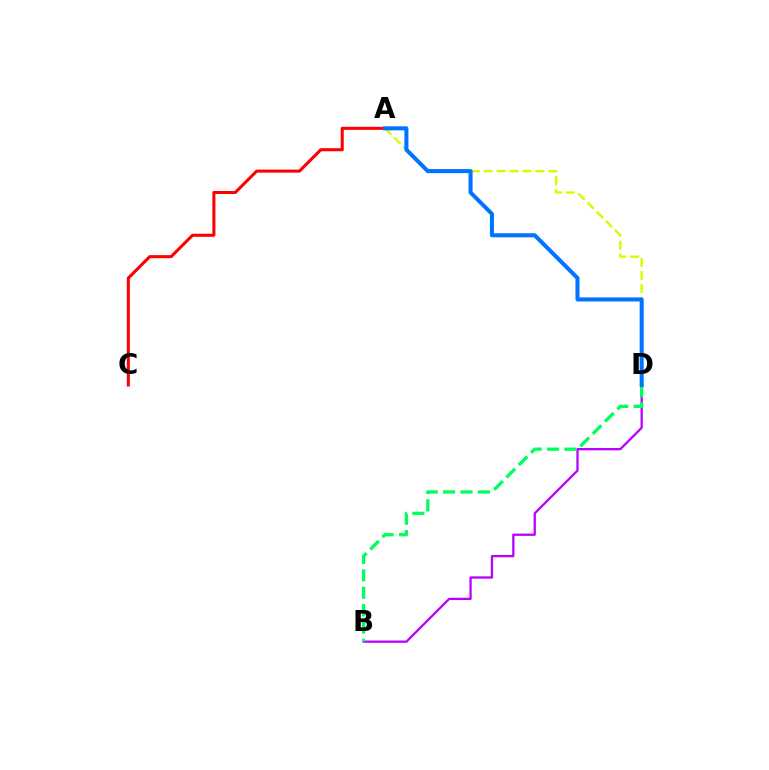{('A', 'D'): [{'color': '#d1ff00', 'line_style': 'dashed', 'thickness': 1.76}, {'color': '#0074ff', 'line_style': 'solid', 'thickness': 2.92}], ('B', 'D'): [{'color': '#b900ff', 'line_style': 'solid', 'thickness': 1.64}, {'color': '#00ff5c', 'line_style': 'dashed', 'thickness': 2.36}], ('A', 'C'): [{'color': '#ff0000', 'line_style': 'solid', 'thickness': 2.2}]}